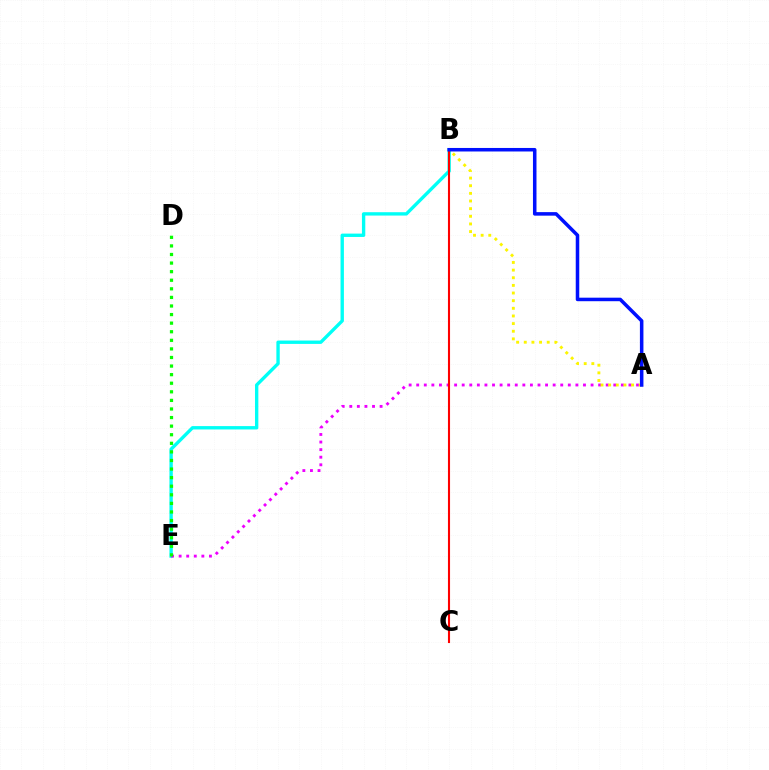{('B', 'E'): [{'color': '#00fff6', 'line_style': 'solid', 'thickness': 2.42}], ('A', 'E'): [{'color': '#ee00ff', 'line_style': 'dotted', 'thickness': 2.06}], ('B', 'C'): [{'color': '#ff0000', 'line_style': 'solid', 'thickness': 1.51}], ('D', 'E'): [{'color': '#08ff00', 'line_style': 'dotted', 'thickness': 2.33}], ('A', 'B'): [{'color': '#fcf500', 'line_style': 'dotted', 'thickness': 2.08}, {'color': '#0010ff', 'line_style': 'solid', 'thickness': 2.54}]}